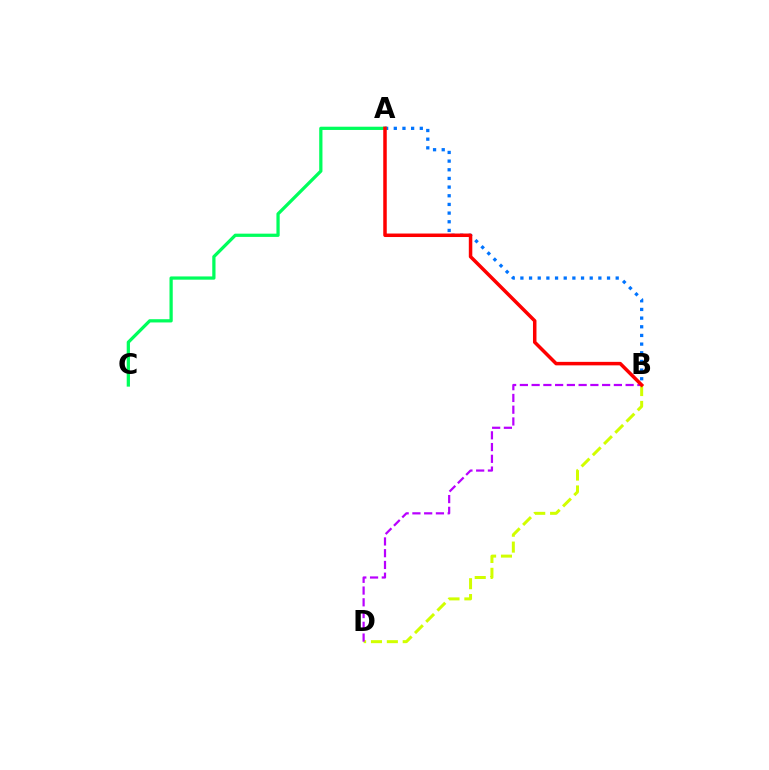{('B', 'D'): [{'color': '#d1ff00', 'line_style': 'dashed', 'thickness': 2.16}, {'color': '#b900ff', 'line_style': 'dashed', 'thickness': 1.6}], ('A', 'B'): [{'color': '#0074ff', 'line_style': 'dotted', 'thickness': 2.35}, {'color': '#ff0000', 'line_style': 'solid', 'thickness': 2.52}], ('A', 'C'): [{'color': '#00ff5c', 'line_style': 'solid', 'thickness': 2.34}]}